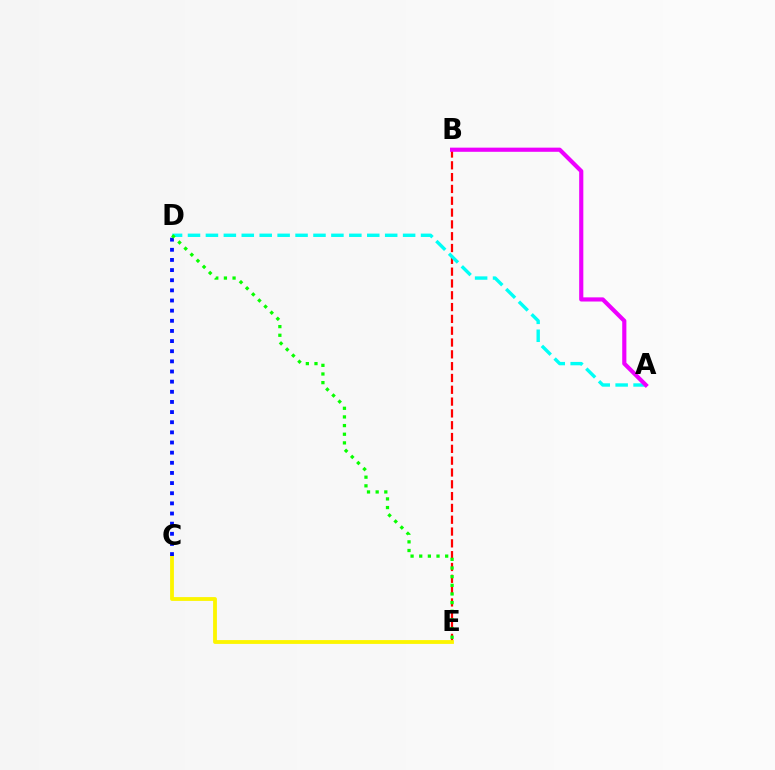{('B', 'E'): [{'color': '#ff0000', 'line_style': 'dashed', 'thickness': 1.6}], ('C', 'E'): [{'color': '#fcf500', 'line_style': 'solid', 'thickness': 2.75}], ('A', 'D'): [{'color': '#00fff6', 'line_style': 'dashed', 'thickness': 2.44}], ('A', 'B'): [{'color': '#ee00ff', 'line_style': 'solid', 'thickness': 2.99}], ('C', 'D'): [{'color': '#0010ff', 'line_style': 'dotted', 'thickness': 2.76}], ('D', 'E'): [{'color': '#08ff00', 'line_style': 'dotted', 'thickness': 2.35}]}